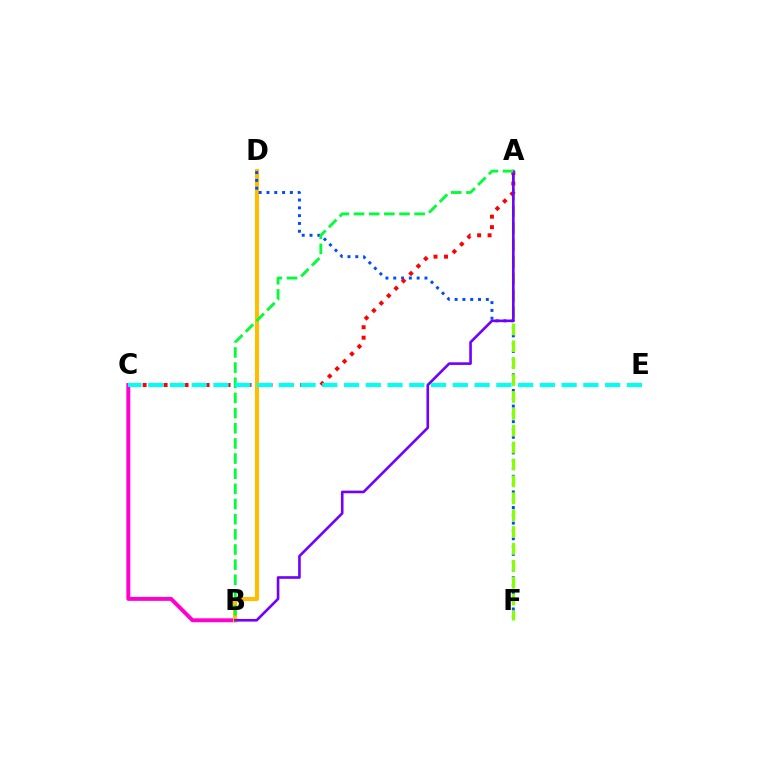{('B', 'C'): [{'color': '#ff00cf', 'line_style': 'solid', 'thickness': 2.84}], ('B', 'D'): [{'color': '#ffbd00', 'line_style': 'solid', 'thickness': 2.94}], ('D', 'F'): [{'color': '#004bff', 'line_style': 'dotted', 'thickness': 2.12}], ('A', 'F'): [{'color': '#84ff00', 'line_style': 'dashed', 'thickness': 2.29}], ('A', 'C'): [{'color': '#ff0000', 'line_style': 'dotted', 'thickness': 2.85}], ('A', 'B'): [{'color': '#7200ff', 'line_style': 'solid', 'thickness': 1.89}, {'color': '#00ff39', 'line_style': 'dashed', 'thickness': 2.06}], ('C', 'E'): [{'color': '#00fff6', 'line_style': 'dashed', 'thickness': 2.96}]}